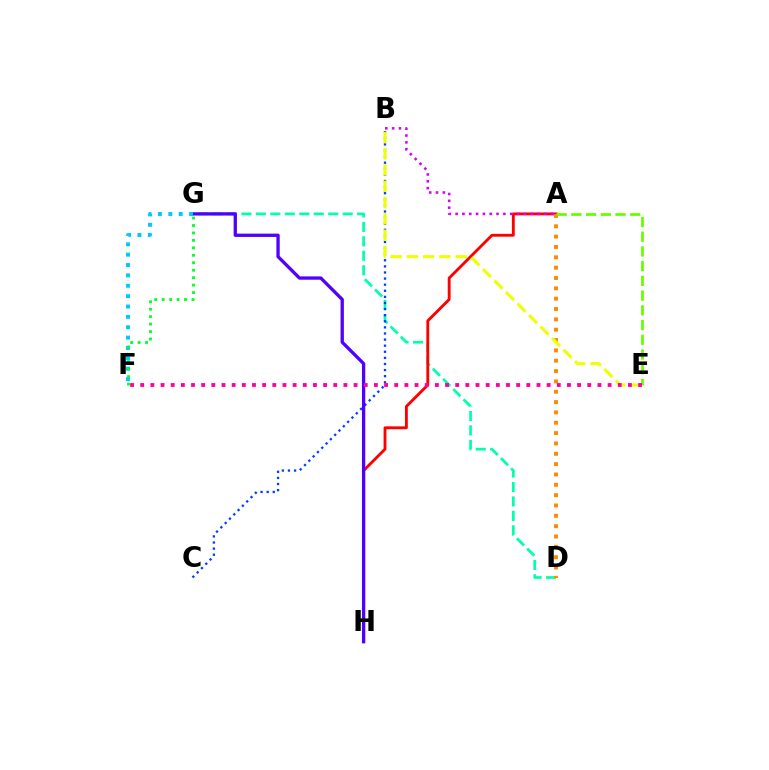{('D', 'G'): [{'color': '#00ffaf', 'line_style': 'dashed', 'thickness': 1.97}], ('A', 'H'): [{'color': '#ff0000', 'line_style': 'solid', 'thickness': 2.05}], ('A', 'D'): [{'color': '#ff8800', 'line_style': 'dotted', 'thickness': 2.81}], ('B', 'C'): [{'color': '#003fff', 'line_style': 'dotted', 'thickness': 1.66}], ('G', 'H'): [{'color': '#4f00ff', 'line_style': 'solid', 'thickness': 2.38}], ('A', 'E'): [{'color': '#66ff00', 'line_style': 'dashed', 'thickness': 2.0}], ('B', 'E'): [{'color': '#eeff00', 'line_style': 'dashed', 'thickness': 2.21}], ('A', 'B'): [{'color': '#d600ff', 'line_style': 'dotted', 'thickness': 1.85}], ('E', 'F'): [{'color': '#ff00a0', 'line_style': 'dotted', 'thickness': 2.76}], ('F', 'G'): [{'color': '#00c7ff', 'line_style': 'dotted', 'thickness': 2.82}, {'color': '#00ff27', 'line_style': 'dotted', 'thickness': 2.02}]}